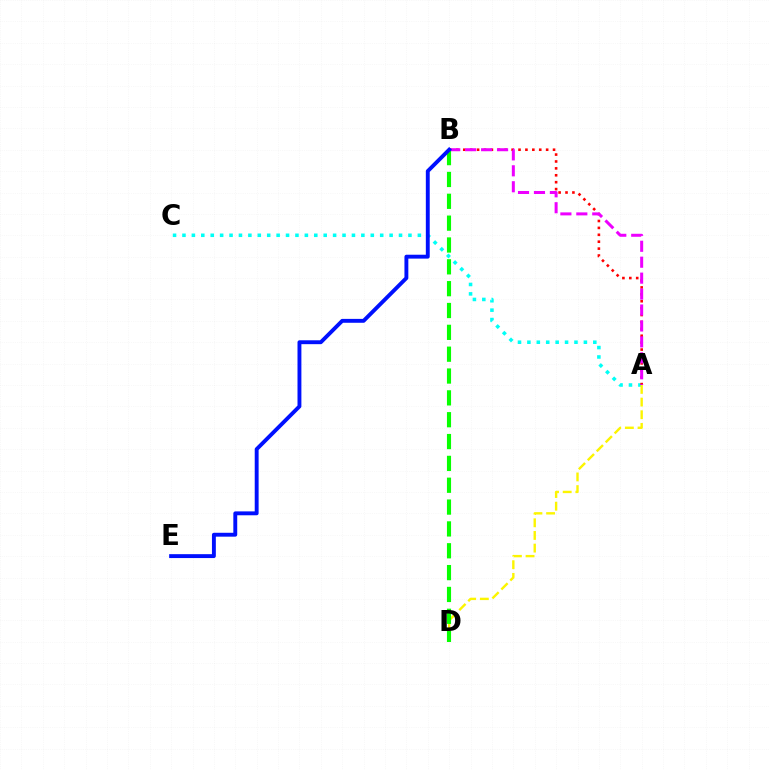{('A', 'C'): [{'color': '#00fff6', 'line_style': 'dotted', 'thickness': 2.56}], ('A', 'B'): [{'color': '#ff0000', 'line_style': 'dotted', 'thickness': 1.88}, {'color': '#ee00ff', 'line_style': 'dashed', 'thickness': 2.17}], ('A', 'D'): [{'color': '#fcf500', 'line_style': 'dashed', 'thickness': 1.72}], ('B', 'D'): [{'color': '#08ff00', 'line_style': 'dashed', 'thickness': 2.97}], ('B', 'E'): [{'color': '#0010ff', 'line_style': 'solid', 'thickness': 2.8}]}